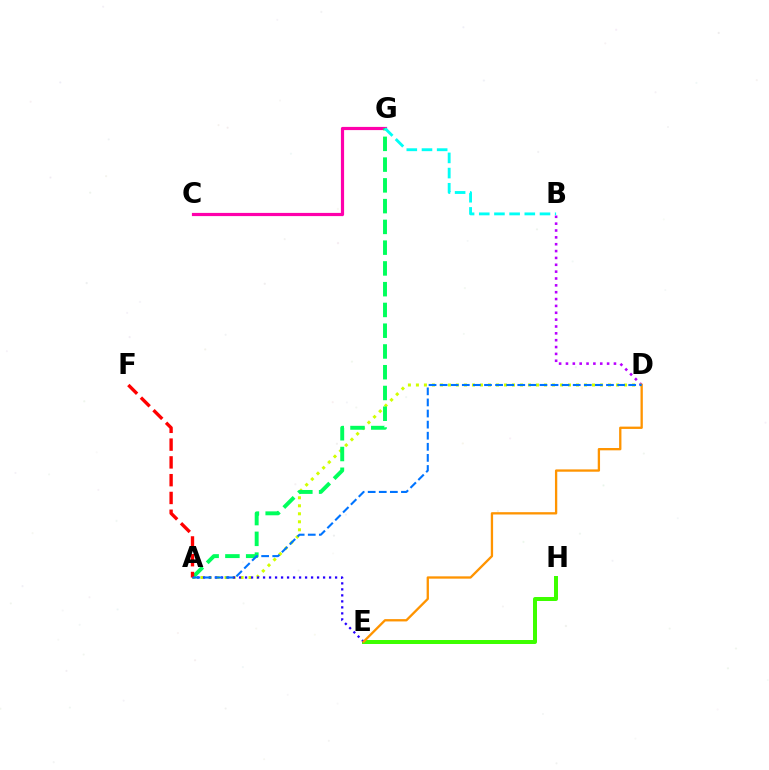{('C', 'G'): [{'color': '#ff00ac', 'line_style': 'solid', 'thickness': 2.29}], ('B', 'D'): [{'color': '#b900ff', 'line_style': 'dotted', 'thickness': 1.86}], ('A', 'D'): [{'color': '#d1ff00', 'line_style': 'dotted', 'thickness': 2.17}, {'color': '#0074ff', 'line_style': 'dashed', 'thickness': 1.51}], ('E', 'H'): [{'color': '#3dff00', 'line_style': 'solid', 'thickness': 2.87}], ('A', 'G'): [{'color': '#00ff5c', 'line_style': 'dashed', 'thickness': 2.82}], ('A', 'E'): [{'color': '#2500ff', 'line_style': 'dotted', 'thickness': 1.63}], ('D', 'E'): [{'color': '#ff9400', 'line_style': 'solid', 'thickness': 1.66}], ('A', 'F'): [{'color': '#ff0000', 'line_style': 'dashed', 'thickness': 2.42}], ('B', 'G'): [{'color': '#00fff6', 'line_style': 'dashed', 'thickness': 2.06}]}